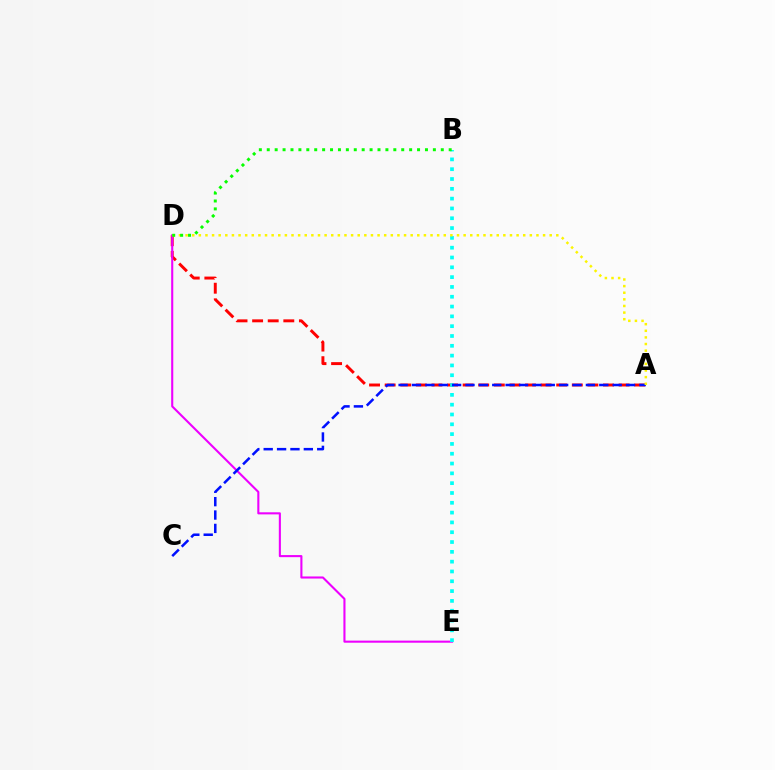{('A', 'D'): [{'color': '#ff0000', 'line_style': 'dashed', 'thickness': 2.12}, {'color': '#fcf500', 'line_style': 'dotted', 'thickness': 1.8}], ('D', 'E'): [{'color': '#ee00ff', 'line_style': 'solid', 'thickness': 1.51}], ('B', 'E'): [{'color': '#00fff6', 'line_style': 'dotted', 'thickness': 2.67}], ('A', 'C'): [{'color': '#0010ff', 'line_style': 'dashed', 'thickness': 1.82}], ('B', 'D'): [{'color': '#08ff00', 'line_style': 'dotted', 'thickness': 2.15}]}